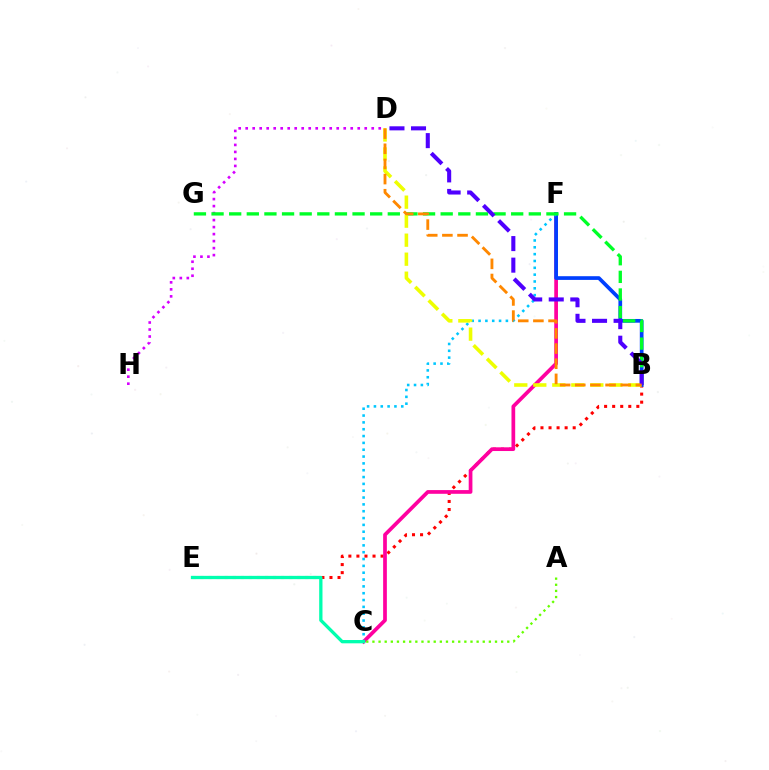{('B', 'E'): [{'color': '#ff0000', 'line_style': 'dotted', 'thickness': 2.19}], ('D', 'H'): [{'color': '#d600ff', 'line_style': 'dotted', 'thickness': 1.9}], ('C', 'F'): [{'color': '#ff00a0', 'line_style': 'solid', 'thickness': 2.67}, {'color': '#00c7ff', 'line_style': 'dotted', 'thickness': 1.86}], ('B', 'F'): [{'color': '#003fff', 'line_style': 'solid', 'thickness': 2.67}], ('B', 'G'): [{'color': '#00ff27', 'line_style': 'dashed', 'thickness': 2.39}], ('A', 'C'): [{'color': '#66ff00', 'line_style': 'dotted', 'thickness': 1.67}], ('B', 'D'): [{'color': '#eeff00', 'line_style': 'dashed', 'thickness': 2.58}, {'color': '#4f00ff', 'line_style': 'dashed', 'thickness': 2.93}, {'color': '#ff8800', 'line_style': 'dashed', 'thickness': 2.06}], ('C', 'E'): [{'color': '#00ffaf', 'line_style': 'solid', 'thickness': 2.37}]}